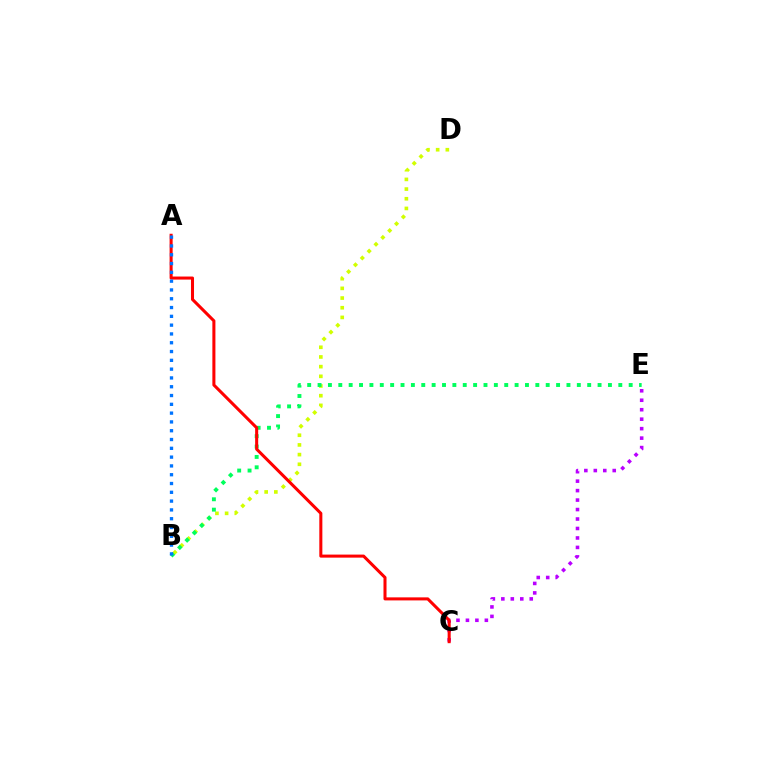{('C', 'E'): [{'color': '#b900ff', 'line_style': 'dotted', 'thickness': 2.57}], ('B', 'D'): [{'color': '#d1ff00', 'line_style': 'dotted', 'thickness': 2.63}], ('B', 'E'): [{'color': '#00ff5c', 'line_style': 'dotted', 'thickness': 2.82}], ('A', 'C'): [{'color': '#ff0000', 'line_style': 'solid', 'thickness': 2.19}], ('A', 'B'): [{'color': '#0074ff', 'line_style': 'dotted', 'thickness': 2.39}]}